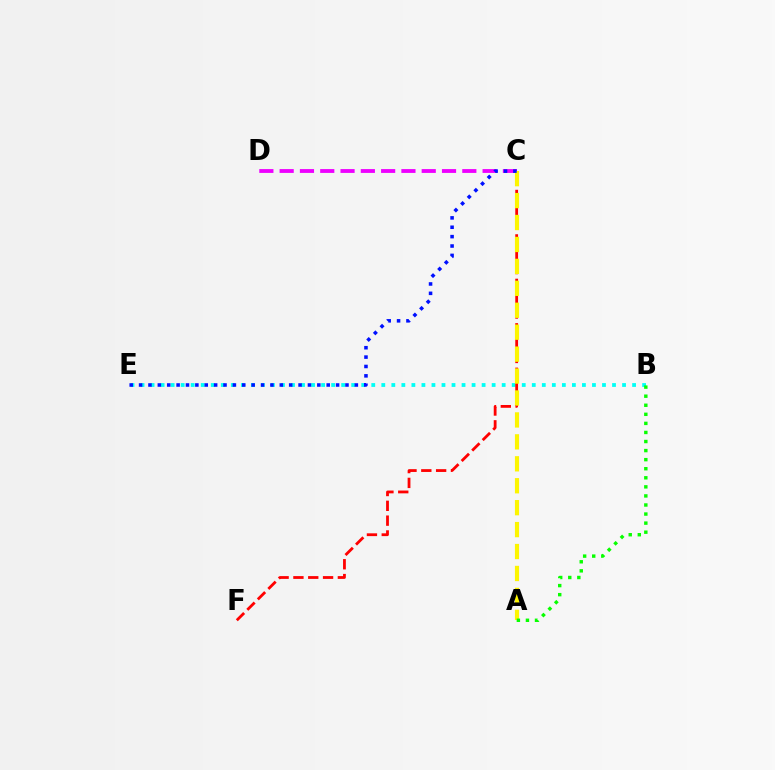{('B', 'E'): [{'color': '#00fff6', 'line_style': 'dotted', 'thickness': 2.73}], ('C', 'F'): [{'color': '#ff0000', 'line_style': 'dashed', 'thickness': 2.01}], ('C', 'D'): [{'color': '#ee00ff', 'line_style': 'dashed', 'thickness': 2.76}], ('A', 'C'): [{'color': '#fcf500', 'line_style': 'dashed', 'thickness': 2.98}], ('C', 'E'): [{'color': '#0010ff', 'line_style': 'dotted', 'thickness': 2.55}], ('A', 'B'): [{'color': '#08ff00', 'line_style': 'dotted', 'thickness': 2.46}]}